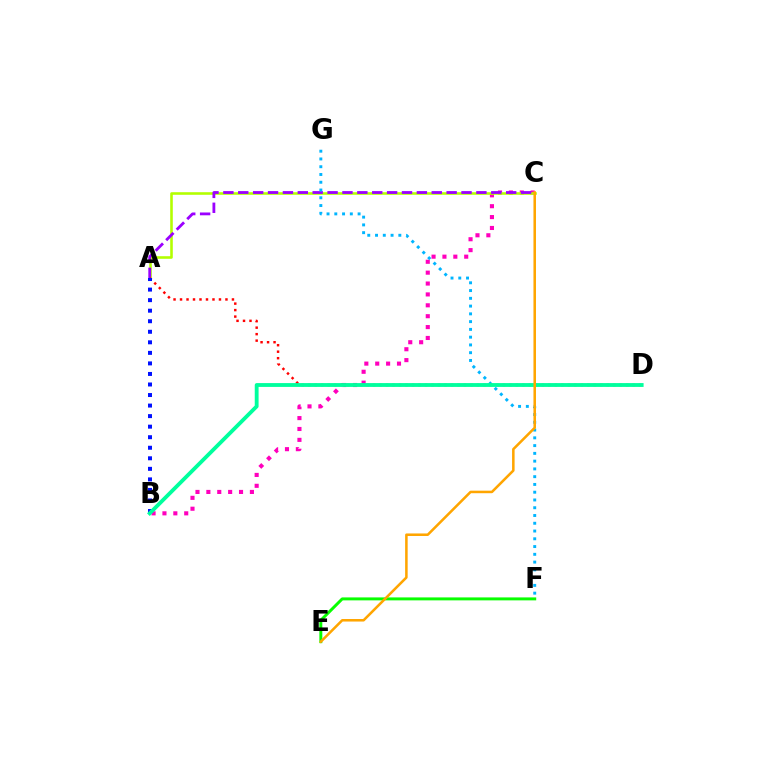{('B', 'C'): [{'color': '#ff00bd', 'line_style': 'dotted', 'thickness': 2.96}], ('A', 'C'): [{'color': '#b3ff00', 'line_style': 'solid', 'thickness': 1.86}, {'color': '#9b00ff', 'line_style': 'dashed', 'thickness': 2.02}], ('E', 'F'): [{'color': '#08ff00', 'line_style': 'solid', 'thickness': 2.13}], ('F', 'G'): [{'color': '#00b5ff', 'line_style': 'dotted', 'thickness': 2.11}], ('A', 'D'): [{'color': '#ff0000', 'line_style': 'dotted', 'thickness': 1.76}], ('A', 'B'): [{'color': '#0010ff', 'line_style': 'dotted', 'thickness': 2.86}], ('B', 'D'): [{'color': '#00ff9d', 'line_style': 'solid', 'thickness': 2.76}], ('C', 'E'): [{'color': '#ffa500', 'line_style': 'solid', 'thickness': 1.83}]}